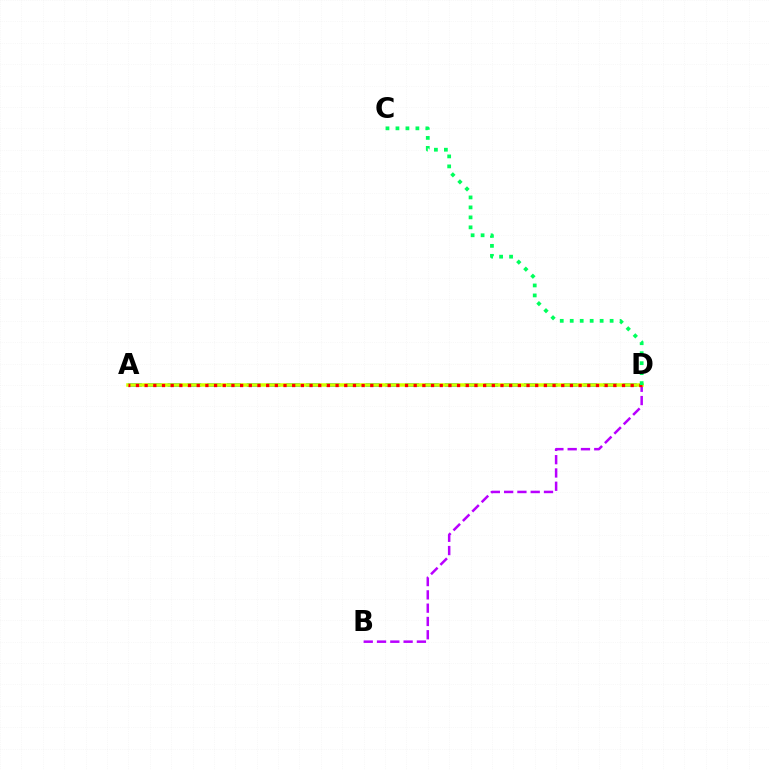{('B', 'D'): [{'color': '#b900ff', 'line_style': 'dashed', 'thickness': 1.81}], ('A', 'D'): [{'color': '#0074ff', 'line_style': 'dashed', 'thickness': 2.69}, {'color': '#d1ff00', 'line_style': 'solid', 'thickness': 2.53}, {'color': '#ff0000', 'line_style': 'dotted', 'thickness': 2.36}], ('C', 'D'): [{'color': '#00ff5c', 'line_style': 'dotted', 'thickness': 2.71}]}